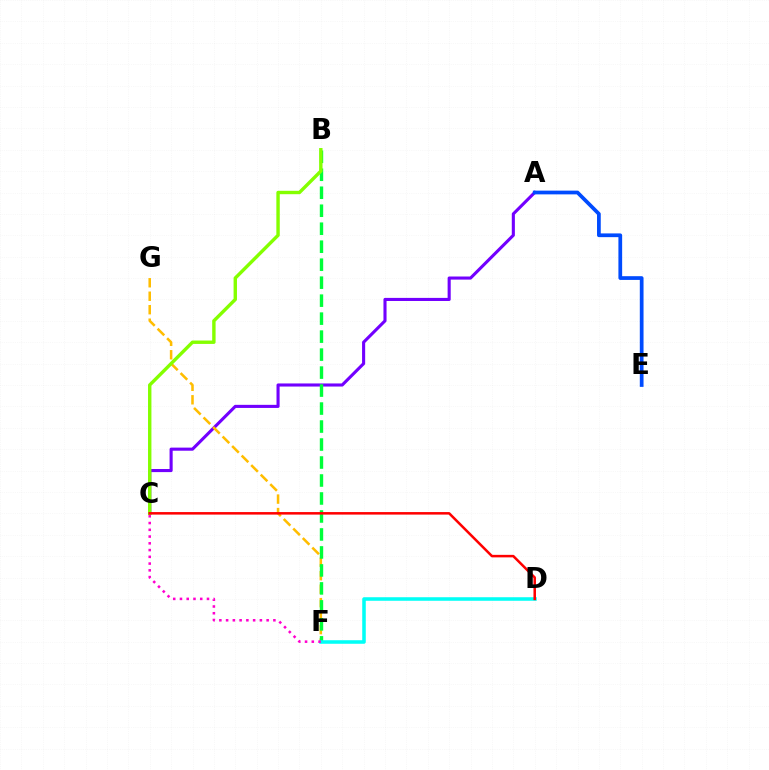{('A', 'C'): [{'color': '#7200ff', 'line_style': 'solid', 'thickness': 2.23}], ('F', 'G'): [{'color': '#ffbd00', 'line_style': 'dashed', 'thickness': 1.83}], ('B', 'F'): [{'color': '#00ff39', 'line_style': 'dashed', 'thickness': 2.44}], ('A', 'E'): [{'color': '#004bff', 'line_style': 'solid', 'thickness': 2.69}], ('D', 'F'): [{'color': '#00fff6', 'line_style': 'solid', 'thickness': 2.55}], ('B', 'C'): [{'color': '#84ff00', 'line_style': 'solid', 'thickness': 2.45}], ('C', 'F'): [{'color': '#ff00cf', 'line_style': 'dotted', 'thickness': 1.83}], ('C', 'D'): [{'color': '#ff0000', 'line_style': 'solid', 'thickness': 1.81}]}